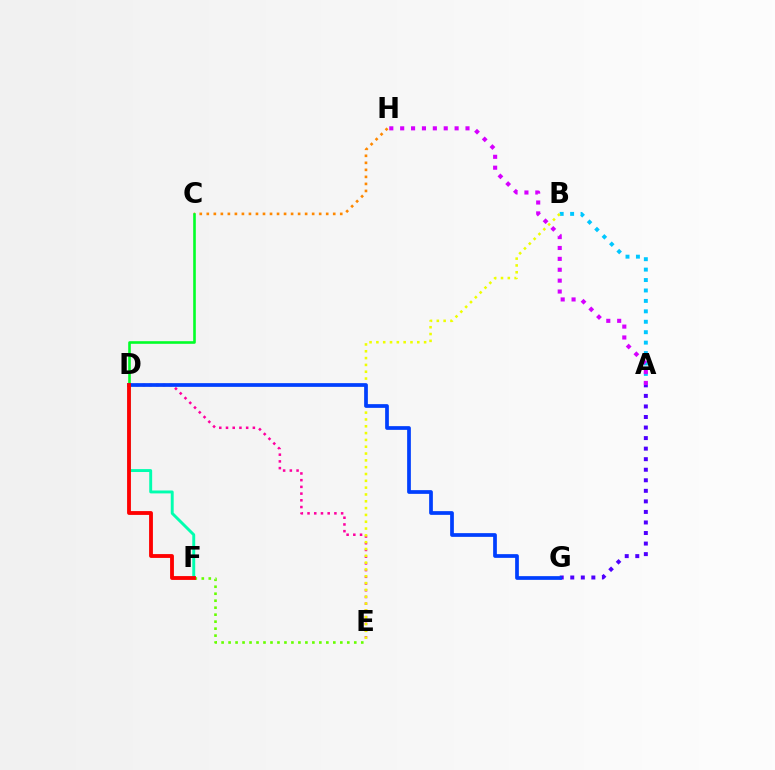{('C', 'H'): [{'color': '#ff8800', 'line_style': 'dotted', 'thickness': 1.91}], ('A', 'B'): [{'color': '#00c7ff', 'line_style': 'dotted', 'thickness': 2.83}], ('D', 'E'): [{'color': '#ff00a0', 'line_style': 'dotted', 'thickness': 1.83}], ('E', 'F'): [{'color': '#66ff00', 'line_style': 'dotted', 'thickness': 1.9}], ('D', 'F'): [{'color': '#00ffaf', 'line_style': 'solid', 'thickness': 2.1}, {'color': '#ff0000', 'line_style': 'solid', 'thickness': 2.75}], ('A', 'G'): [{'color': '#4f00ff', 'line_style': 'dotted', 'thickness': 2.87}], ('C', 'D'): [{'color': '#00ff27', 'line_style': 'solid', 'thickness': 1.88}], ('B', 'E'): [{'color': '#eeff00', 'line_style': 'dotted', 'thickness': 1.85}], ('D', 'G'): [{'color': '#003fff', 'line_style': 'solid', 'thickness': 2.68}], ('A', 'H'): [{'color': '#d600ff', 'line_style': 'dotted', 'thickness': 2.96}]}